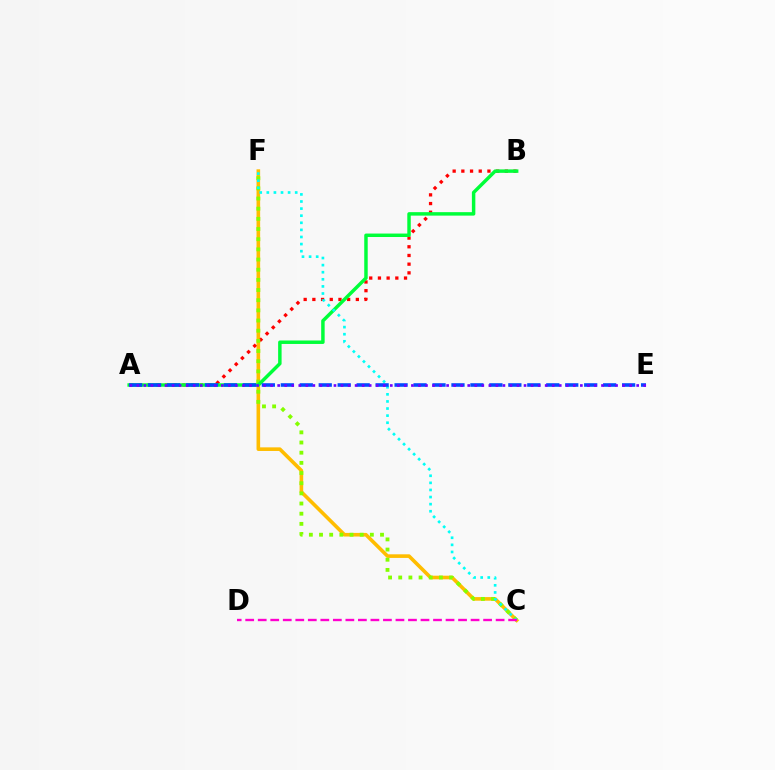{('C', 'F'): [{'color': '#ffbd00', 'line_style': 'solid', 'thickness': 2.6}, {'color': '#84ff00', 'line_style': 'dotted', 'thickness': 2.76}, {'color': '#00fff6', 'line_style': 'dotted', 'thickness': 1.93}], ('A', 'B'): [{'color': '#ff0000', 'line_style': 'dotted', 'thickness': 2.36}, {'color': '#00ff39', 'line_style': 'solid', 'thickness': 2.49}], ('C', 'D'): [{'color': '#ff00cf', 'line_style': 'dashed', 'thickness': 1.7}], ('A', 'E'): [{'color': '#004bff', 'line_style': 'dashed', 'thickness': 2.58}, {'color': '#7200ff', 'line_style': 'dotted', 'thickness': 1.91}]}